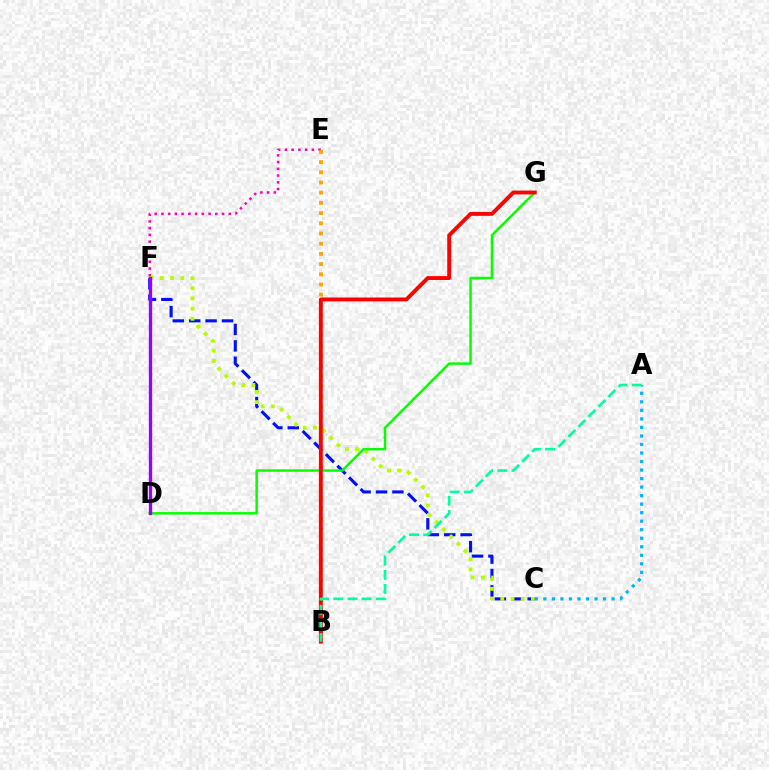{('C', 'F'): [{'color': '#0010ff', 'line_style': 'dashed', 'thickness': 2.23}, {'color': '#b3ff00', 'line_style': 'dotted', 'thickness': 2.77}], ('E', 'F'): [{'color': '#ff00bd', 'line_style': 'dotted', 'thickness': 1.83}], ('B', 'E'): [{'color': '#ffa500', 'line_style': 'dotted', 'thickness': 2.77}], ('A', 'C'): [{'color': '#00b5ff', 'line_style': 'dotted', 'thickness': 2.32}], ('D', 'G'): [{'color': '#08ff00', 'line_style': 'solid', 'thickness': 1.79}], ('B', 'G'): [{'color': '#ff0000', 'line_style': 'solid', 'thickness': 2.79}], ('A', 'B'): [{'color': '#00ff9d', 'line_style': 'dashed', 'thickness': 1.92}], ('D', 'F'): [{'color': '#9b00ff', 'line_style': 'solid', 'thickness': 2.39}]}